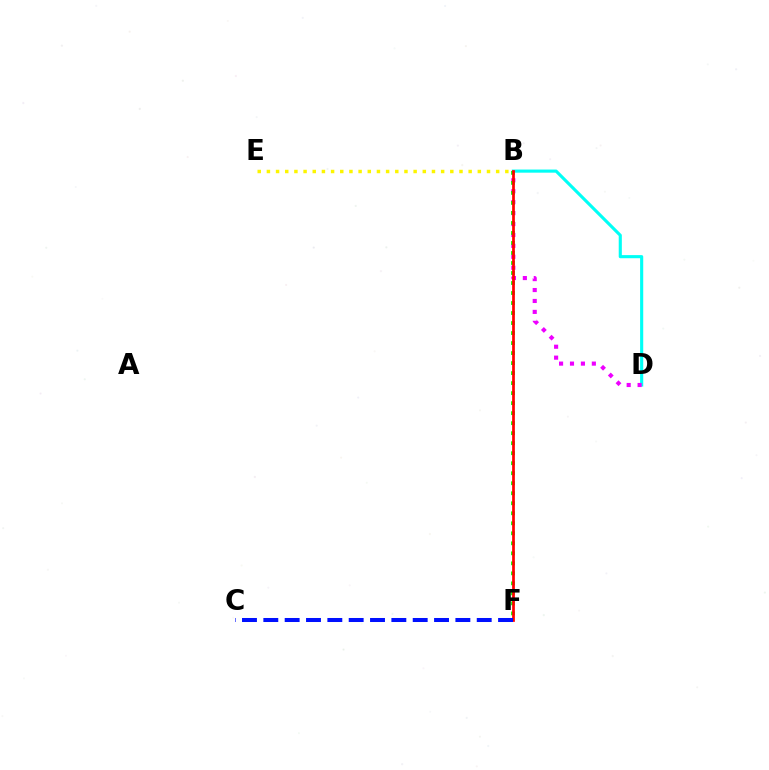{('B', 'E'): [{'color': '#fcf500', 'line_style': 'dotted', 'thickness': 2.49}], ('B', 'D'): [{'color': '#00fff6', 'line_style': 'solid', 'thickness': 2.25}, {'color': '#ee00ff', 'line_style': 'dotted', 'thickness': 2.97}], ('B', 'F'): [{'color': '#08ff00', 'line_style': 'dotted', 'thickness': 2.72}, {'color': '#ff0000', 'line_style': 'solid', 'thickness': 1.96}], ('C', 'F'): [{'color': '#0010ff', 'line_style': 'dashed', 'thickness': 2.9}]}